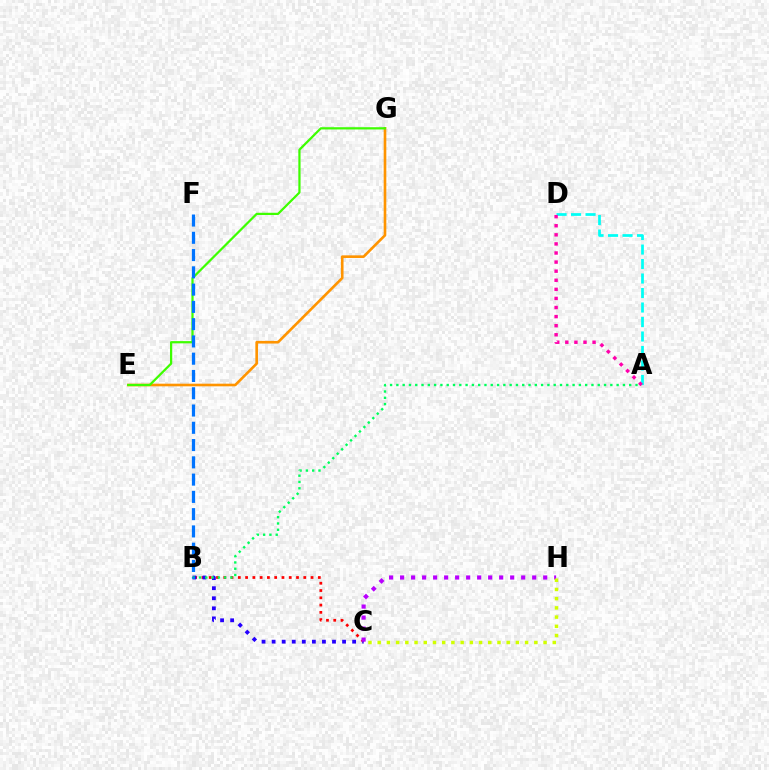{('E', 'G'): [{'color': '#ff9400', 'line_style': 'solid', 'thickness': 1.89}, {'color': '#3dff00', 'line_style': 'solid', 'thickness': 1.61}], ('B', 'C'): [{'color': '#ff0000', 'line_style': 'dotted', 'thickness': 1.98}, {'color': '#2500ff', 'line_style': 'dotted', 'thickness': 2.73}], ('C', 'H'): [{'color': '#b900ff', 'line_style': 'dotted', 'thickness': 2.99}, {'color': '#d1ff00', 'line_style': 'dotted', 'thickness': 2.5}], ('A', 'D'): [{'color': '#00fff6', 'line_style': 'dashed', 'thickness': 1.97}, {'color': '#ff00ac', 'line_style': 'dotted', 'thickness': 2.47}], ('A', 'B'): [{'color': '#00ff5c', 'line_style': 'dotted', 'thickness': 1.71}], ('B', 'F'): [{'color': '#0074ff', 'line_style': 'dashed', 'thickness': 2.35}]}